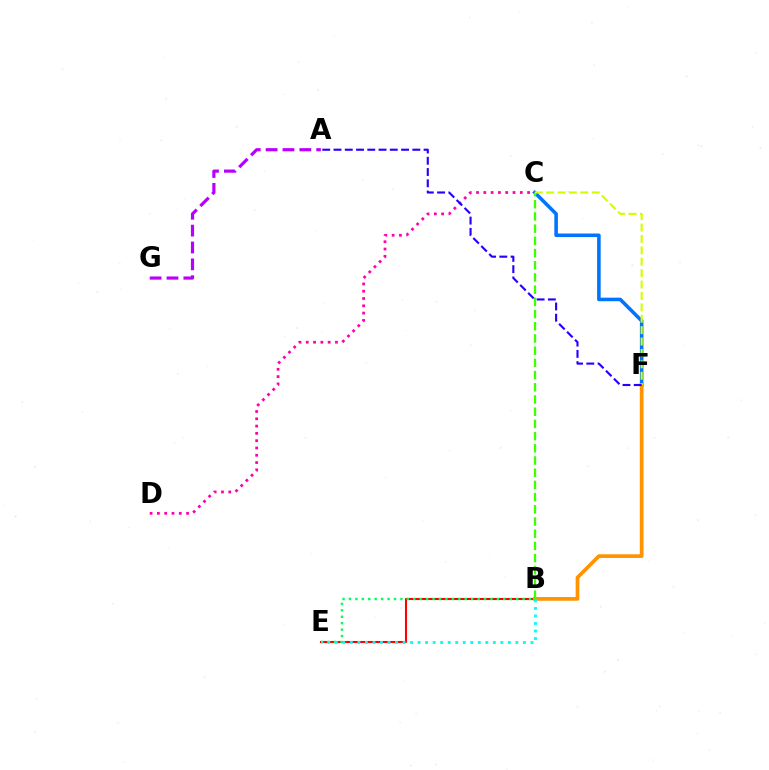{('C', 'D'): [{'color': '#ff00ac', 'line_style': 'dotted', 'thickness': 1.98}], ('C', 'F'): [{'color': '#0074ff', 'line_style': 'solid', 'thickness': 2.56}, {'color': '#d1ff00', 'line_style': 'dashed', 'thickness': 1.55}], ('B', 'E'): [{'color': '#ff0000', 'line_style': 'solid', 'thickness': 1.5}, {'color': '#00ff5c', 'line_style': 'dotted', 'thickness': 1.75}, {'color': '#00fff6', 'line_style': 'dotted', 'thickness': 2.04}], ('B', 'F'): [{'color': '#ff9400', 'line_style': 'solid', 'thickness': 2.67}], ('A', 'G'): [{'color': '#b900ff', 'line_style': 'dashed', 'thickness': 2.29}], ('B', 'C'): [{'color': '#3dff00', 'line_style': 'dashed', 'thickness': 1.66}], ('A', 'F'): [{'color': '#2500ff', 'line_style': 'dashed', 'thickness': 1.53}]}